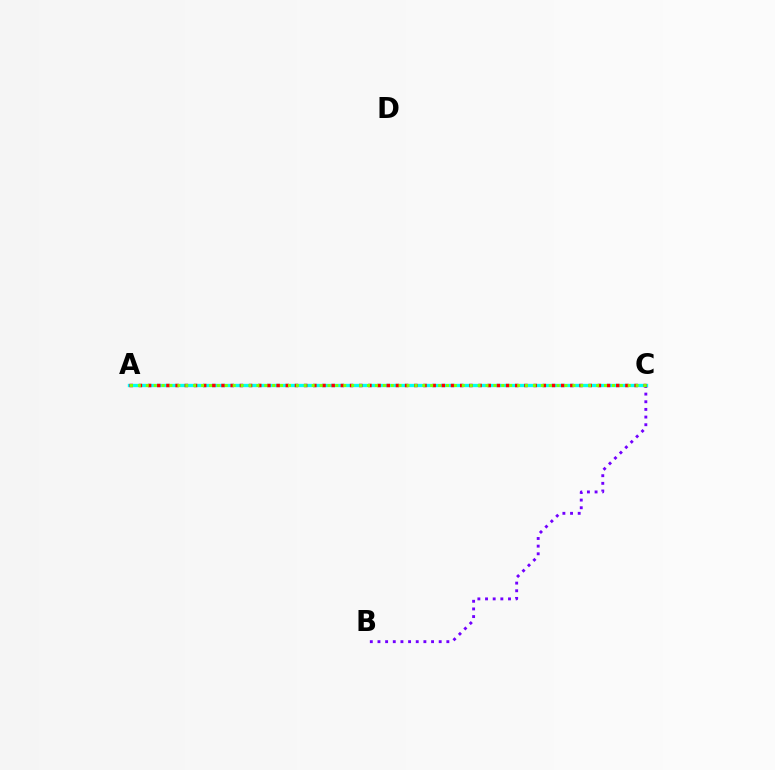{('B', 'C'): [{'color': '#7200ff', 'line_style': 'dotted', 'thickness': 2.08}], ('A', 'C'): [{'color': '#00fff6', 'line_style': 'solid', 'thickness': 2.4}, {'color': '#ff0000', 'line_style': 'dotted', 'thickness': 2.49}, {'color': '#84ff00', 'line_style': 'dotted', 'thickness': 2.15}]}